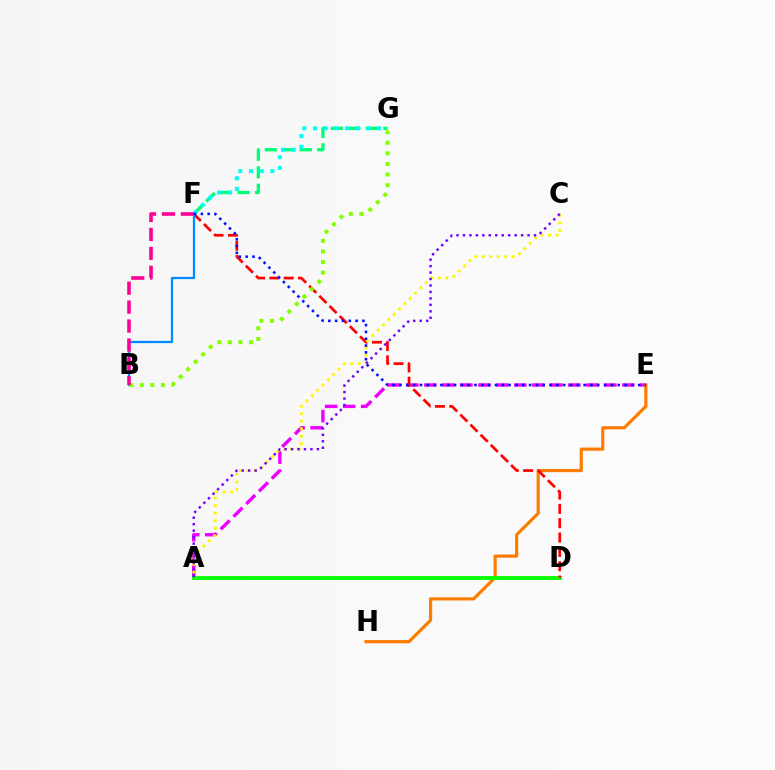{('A', 'E'): [{'color': '#ee00ff', 'line_style': 'dashed', 'thickness': 2.45}], ('E', 'H'): [{'color': '#ff7c00', 'line_style': 'solid', 'thickness': 2.29}], ('A', 'D'): [{'color': '#08ff00', 'line_style': 'solid', 'thickness': 2.77}], ('D', 'F'): [{'color': '#ff0000', 'line_style': 'dashed', 'thickness': 1.95}], ('B', 'F'): [{'color': '#008cff', 'line_style': 'solid', 'thickness': 1.64}, {'color': '#ff0094', 'line_style': 'dashed', 'thickness': 2.57}], ('A', 'C'): [{'color': '#fcf500', 'line_style': 'dotted', 'thickness': 2.04}, {'color': '#7200ff', 'line_style': 'dotted', 'thickness': 1.75}], ('F', 'G'): [{'color': '#00ff74', 'line_style': 'dashed', 'thickness': 2.38}, {'color': '#00fff6', 'line_style': 'dotted', 'thickness': 2.9}], ('B', 'G'): [{'color': '#84ff00', 'line_style': 'dotted', 'thickness': 2.87}], ('E', 'F'): [{'color': '#0010ff', 'line_style': 'dotted', 'thickness': 1.85}]}